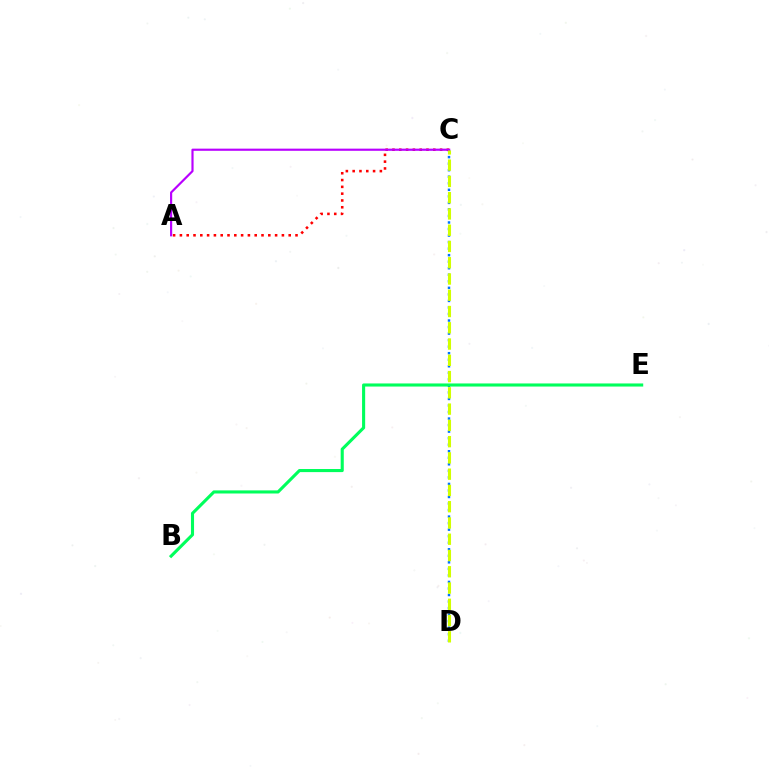{('C', 'D'): [{'color': '#0074ff', 'line_style': 'dotted', 'thickness': 1.78}, {'color': '#d1ff00', 'line_style': 'dashed', 'thickness': 2.21}], ('A', 'C'): [{'color': '#ff0000', 'line_style': 'dotted', 'thickness': 1.85}, {'color': '#b900ff', 'line_style': 'solid', 'thickness': 1.56}], ('B', 'E'): [{'color': '#00ff5c', 'line_style': 'solid', 'thickness': 2.23}]}